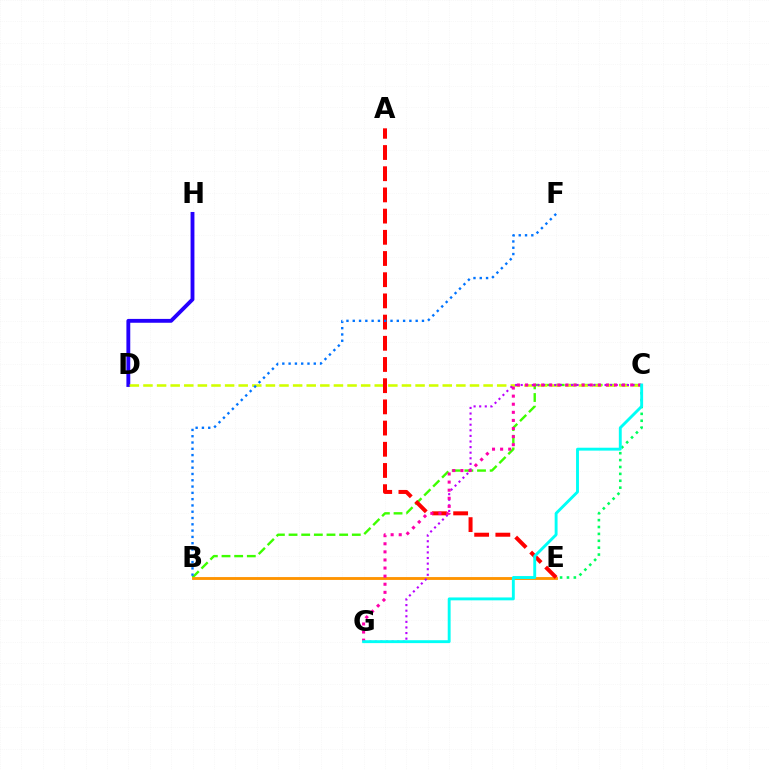{('C', 'E'): [{'color': '#00ff5c', 'line_style': 'dotted', 'thickness': 1.87}], ('B', 'C'): [{'color': '#3dff00', 'line_style': 'dashed', 'thickness': 1.72}], ('B', 'E'): [{'color': '#ff9400', 'line_style': 'solid', 'thickness': 2.06}], ('D', 'H'): [{'color': '#2500ff', 'line_style': 'solid', 'thickness': 2.77}], ('C', 'D'): [{'color': '#d1ff00', 'line_style': 'dashed', 'thickness': 1.85}], ('A', 'E'): [{'color': '#ff0000', 'line_style': 'dashed', 'thickness': 2.88}], ('C', 'G'): [{'color': '#b900ff', 'line_style': 'dotted', 'thickness': 1.52}, {'color': '#ff00ac', 'line_style': 'dotted', 'thickness': 2.2}, {'color': '#00fff6', 'line_style': 'solid', 'thickness': 2.08}], ('B', 'F'): [{'color': '#0074ff', 'line_style': 'dotted', 'thickness': 1.71}]}